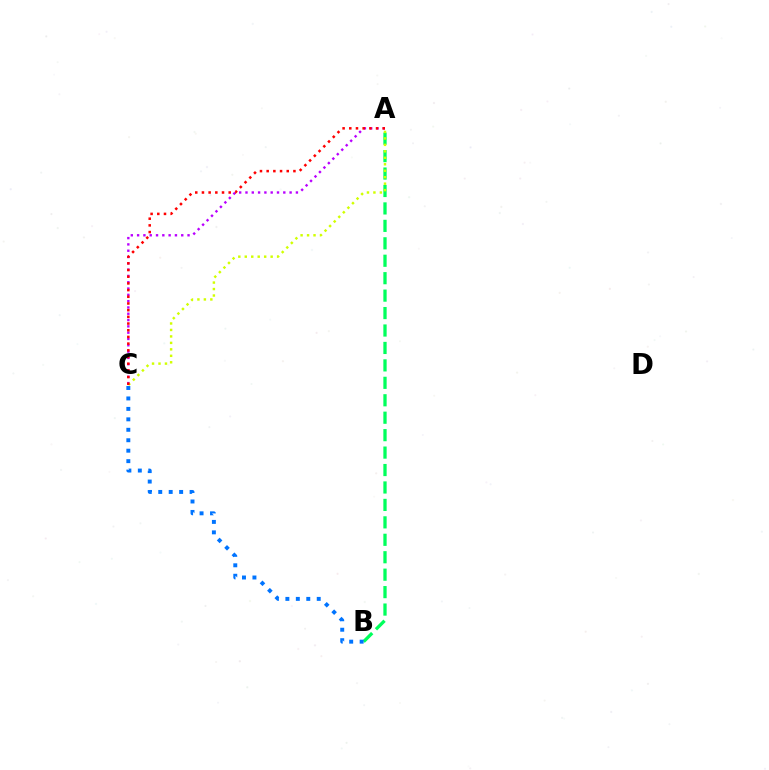{('A', 'B'): [{'color': '#00ff5c', 'line_style': 'dashed', 'thickness': 2.37}], ('A', 'C'): [{'color': '#b900ff', 'line_style': 'dotted', 'thickness': 1.71}, {'color': '#d1ff00', 'line_style': 'dotted', 'thickness': 1.76}, {'color': '#ff0000', 'line_style': 'dotted', 'thickness': 1.82}], ('B', 'C'): [{'color': '#0074ff', 'line_style': 'dotted', 'thickness': 2.84}]}